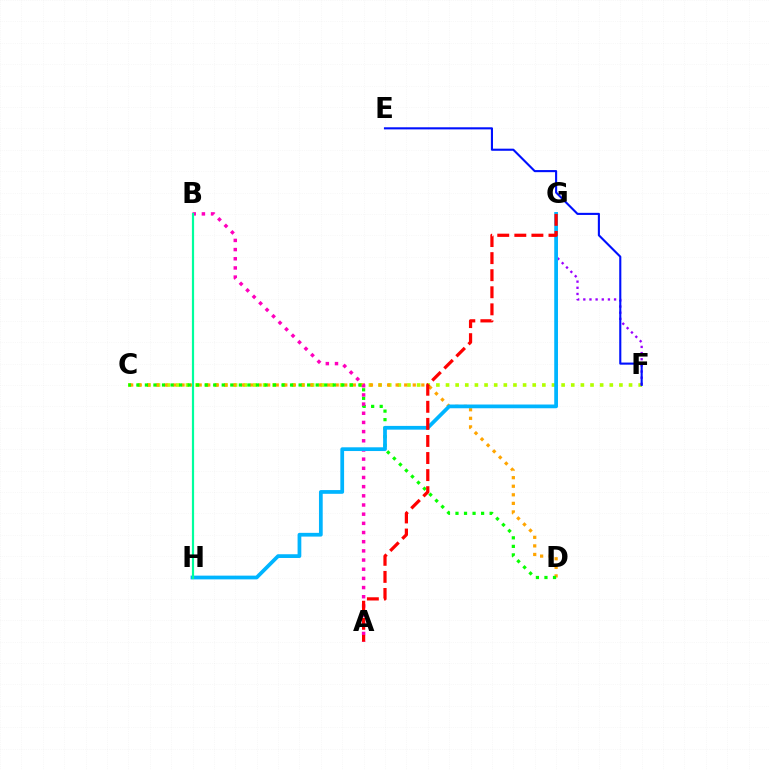{('C', 'F'): [{'color': '#b3ff00', 'line_style': 'dotted', 'thickness': 2.62}], ('F', 'G'): [{'color': '#9b00ff', 'line_style': 'dotted', 'thickness': 1.67}], ('C', 'D'): [{'color': '#ffa500', 'line_style': 'dotted', 'thickness': 2.33}, {'color': '#08ff00', 'line_style': 'dotted', 'thickness': 2.32}], ('A', 'B'): [{'color': '#ff00bd', 'line_style': 'dotted', 'thickness': 2.49}], ('G', 'H'): [{'color': '#00b5ff', 'line_style': 'solid', 'thickness': 2.69}], ('A', 'G'): [{'color': '#ff0000', 'line_style': 'dashed', 'thickness': 2.32}], ('E', 'F'): [{'color': '#0010ff', 'line_style': 'solid', 'thickness': 1.52}], ('B', 'H'): [{'color': '#00ff9d', 'line_style': 'solid', 'thickness': 1.58}]}